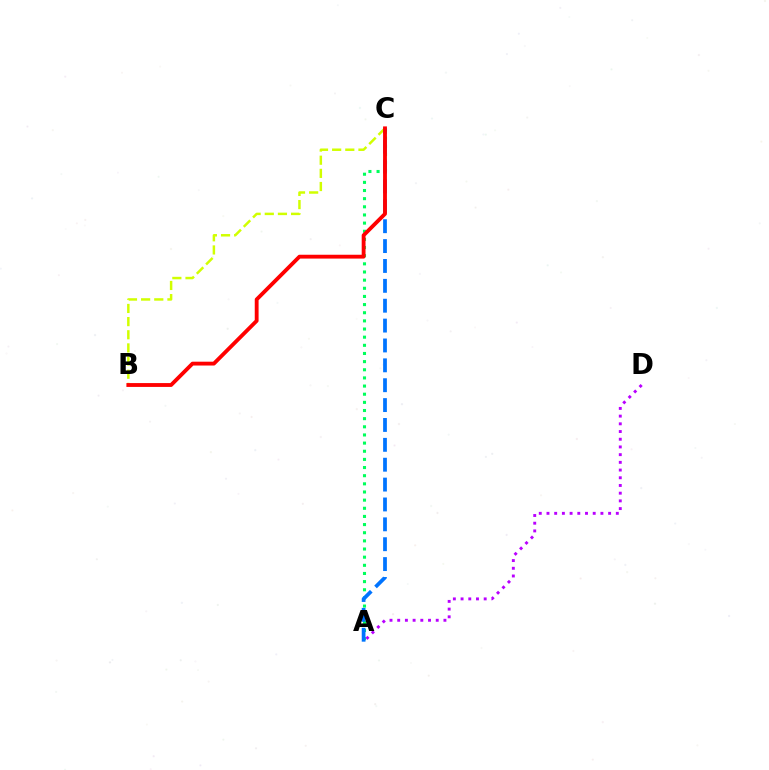{('A', 'C'): [{'color': '#00ff5c', 'line_style': 'dotted', 'thickness': 2.21}, {'color': '#0074ff', 'line_style': 'dashed', 'thickness': 2.7}], ('B', 'C'): [{'color': '#d1ff00', 'line_style': 'dashed', 'thickness': 1.79}, {'color': '#ff0000', 'line_style': 'solid', 'thickness': 2.76}], ('A', 'D'): [{'color': '#b900ff', 'line_style': 'dotted', 'thickness': 2.09}]}